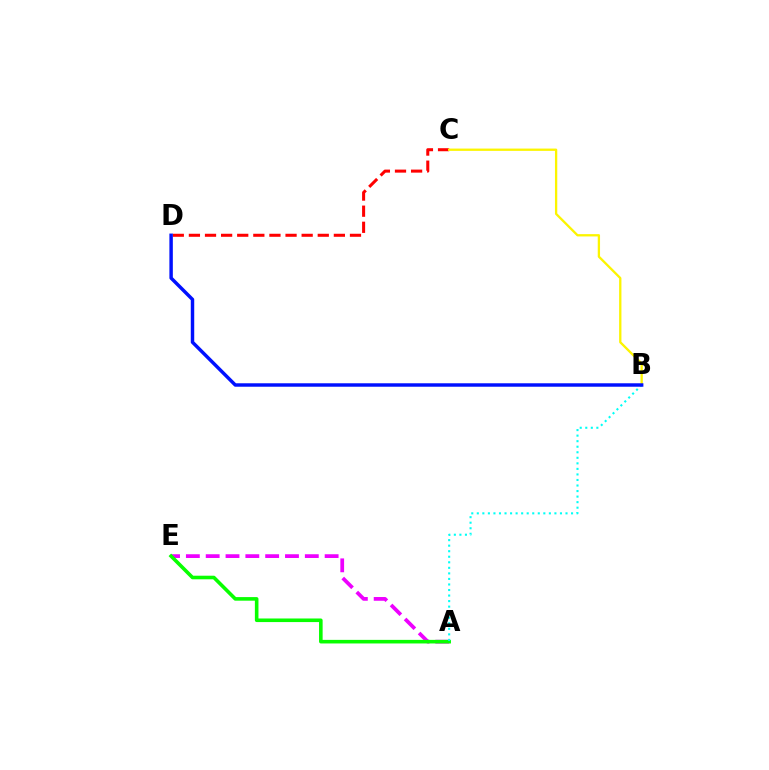{('C', 'D'): [{'color': '#ff0000', 'line_style': 'dashed', 'thickness': 2.19}], ('B', 'C'): [{'color': '#fcf500', 'line_style': 'solid', 'thickness': 1.66}], ('A', 'E'): [{'color': '#ee00ff', 'line_style': 'dashed', 'thickness': 2.69}, {'color': '#08ff00', 'line_style': 'solid', 'thickness': 2.58}], ('A', 'B'): [{'color': '#00fff6', 'line_style': 'dotted', 'thickness': 1.51}], ('B', 'D'): [{'color': '#0010ff', 'line_style': 'solid', 'thickness': 2.48}]}